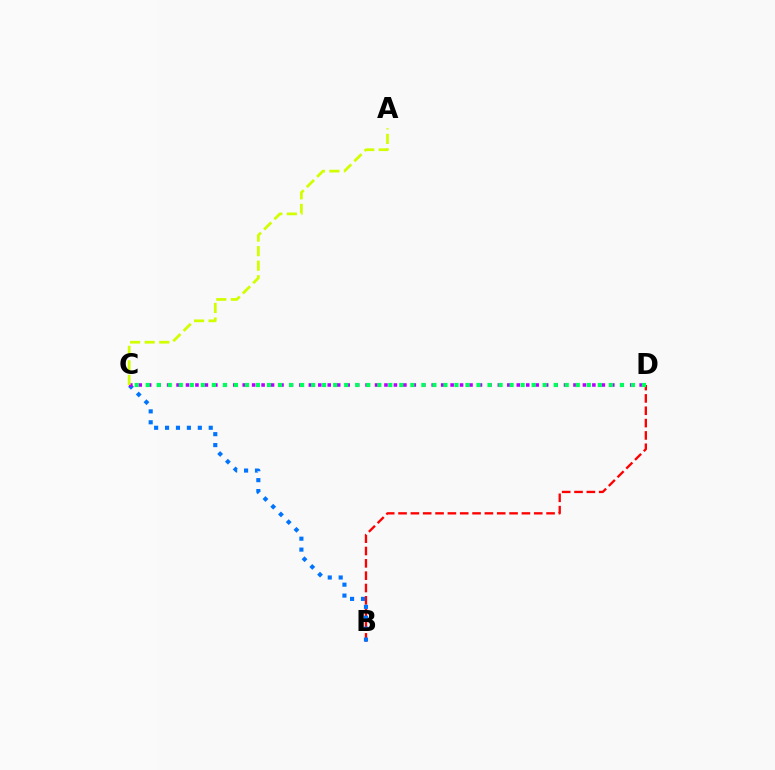{('B', 'D'): [{'color': '#ff0000', 'line_style': 'dashed', 'thickness': 1.68}], ('B', 'C'): [{'color': '#0074ff', 'line_style': 'dotted', 'thickness': 2.97}], ('C', 'D'): [{'color': '#b900ff', 'line_style': 'dotted', 'thickness': 2.57}, {'color': '#00ff5c', 'line_style': 'dotted', 'thickness': 3.0}], ('A', 'C'): [{'color': '#d1ff00', 'line_style': 'dashed', 'thickness': 1.98}]}